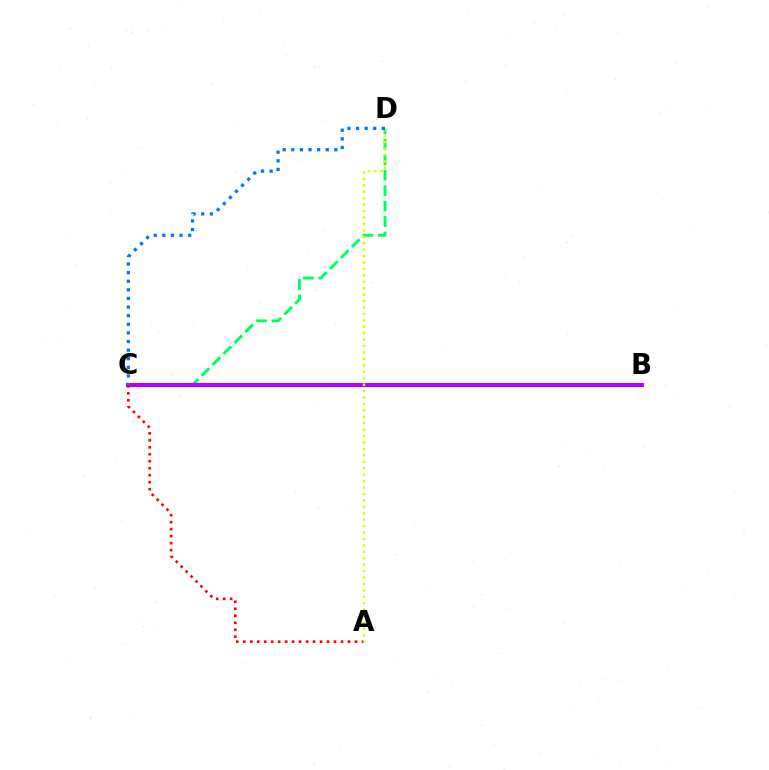{('C', 'D'): [{'color': '#00ff5c', 'line_style': 'dashed', 'thickness': 2.1}, {'color': '#0074ff', 'line_style': 'dotted', 'thickness': 2.34}], ('B', 'C'): [{'color': '#b900ff', 'line_style': 'solid', 'thickness': 2.94}], ('A', 'C'): [{'color': '#ff0000', 'line_style': 'dotted', 'thickness': 1.9}], ('A', 'D'): [{'color': '#d1ff00', 'line_style': 'dotted', 'thickness': 1.75}]}